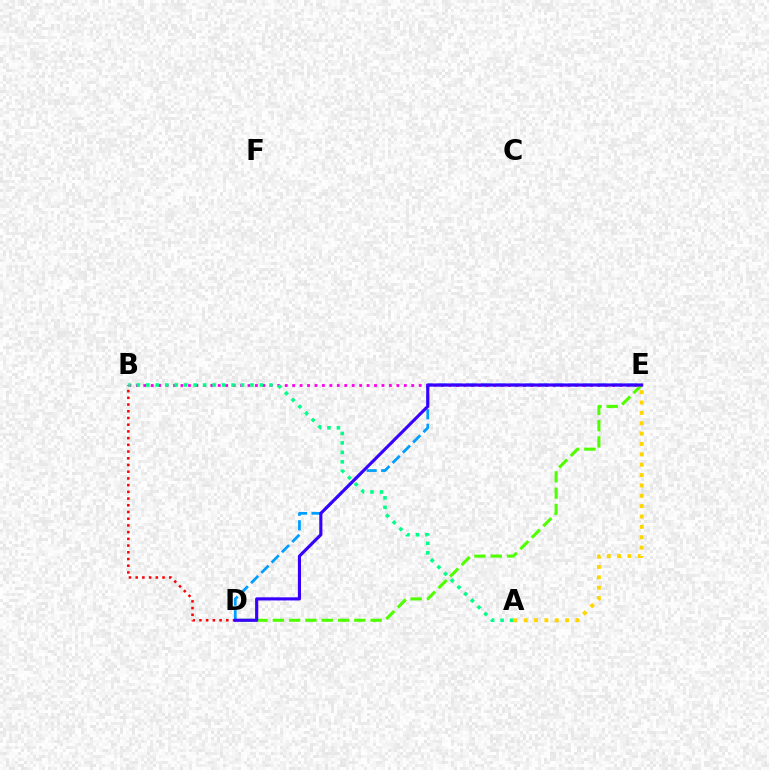{('D', 'E'): [{'color': '#009eff', 'line_style': 'dashed', 'thickness': 1.98}, {'color': '#4fff00', 'line_style': 'dashed', 'thickness': 2.21}, {'color': '#3700ff', 'line_style': 'solid', 'thickness': 2.25}], ('A', 'E'): [{'color': '#ffd500', 'line_style': 'dotted', 'thickness': 2.82}], ('B', 'E'): [{'color': '#ff00ed', 'line_style': 'dotted', 'thickness': 2.02}], ('B', 'D'): [{'color': '#ff0000', 'line_style': 'dotted', 'thickness': 1.82}], ('A', 'B'): [{'color': '#00ff86', 'line_style': 'dotted', 'thickness': 2.57}]}